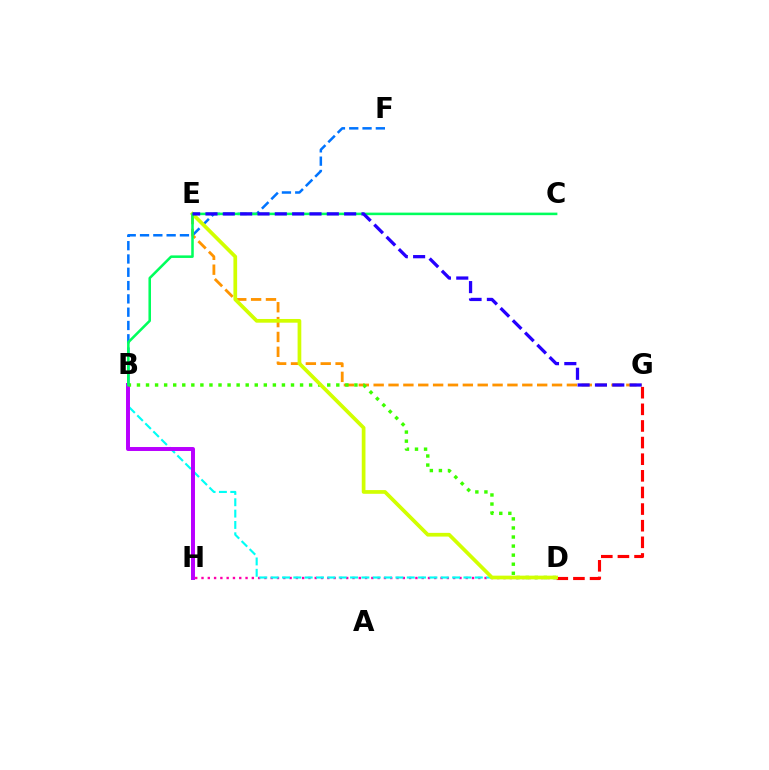{('D', 'H'): [{'color': '#ff00ac', 'line_style': 'dotted', 'thickness': 1.71}], ('B', 'F'): [{'color': '#0074ff', 'line_style': 'dashed', 'thickness': 1.81}], ('E', 'G'): [{'color': '#ff9400', 'line_style': 'dashed', 'thickness': 2.02}, {'color': '#2500ff', 'line_style': 'dashed', 'thickness': 2.36}], ('D', 'G'): [{'color': '#ff0000', 'line_style': 'dashed', 'thickness': 2.26}], ('B', 'D'): [{'color': '#00fff6', 'line_style': 'dashed', 'thickness': 1.54}, {'color': '#3dff00', 'line_style': 'dotted', 'thickness': 2.46}], ('B', 'H'): [{'color': '#b900ff', 'line_style': 'solid', 'thickness': 2.85}], ('D', 'E'): [{'color': '#d1ff00', 'line_style': 'solid', 'thickness': 2.67}], ('B', 'C'): [{'color': '#00ff5c', 'line_style': 'solid', 'thickness': 1.83}]}